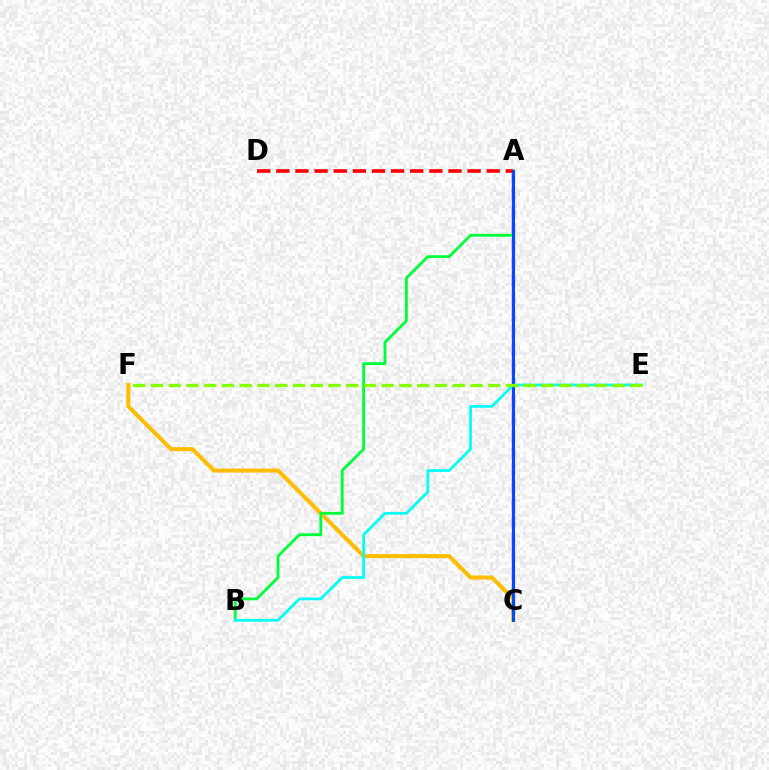{('A', 'C'): [{'color': '#ff00cf', 'line_style': 'solid', 'thickness': 1.64}, {'color': '#7200ff', 'line_style': 'dashed', 'thickness': 2.34}, {'color': '#004bff', 'line_style': 'solid', 'thickness': 2.16}], ('C', 'F'): [{'color': '#ffbd00', 'line_style': 'solid', 'thickness': 2.91}], ('A', 'B'): [{'color': '#00ff39', 'line_style': 'solid', 'thickness': 2.03}], ('A', 'D'): [{'color': '#ff0000', 'line_style': 'dashed', 'thickness': 2.6}], ('B', 'E'): [{'color': '#00fff6', 'line_style': 'solid', 'thickness': 1.97}], ('E', 'F'): [{'color': '#84ff00', 'line_style': 'dashed', 'thickness': 2.41}]}